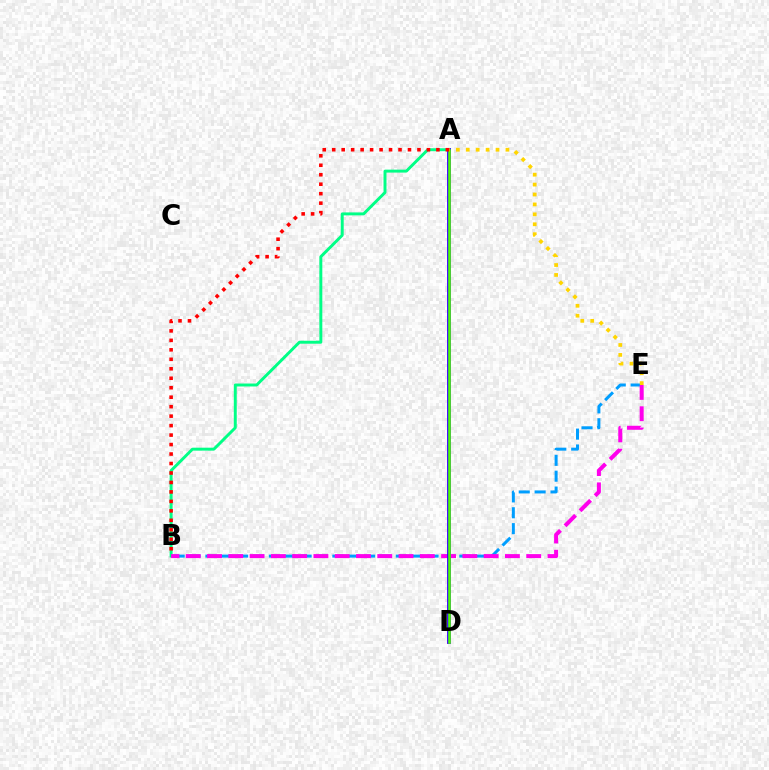{('A', 'B'): [{'color': '#00ff86', 'line_style': 'solid', 'thickness': 2.12}, {'color': '#ff0000', 'line_style': 'dotted', 'thickness': 2.57}], ('B', 'E'): [{'color': '#009eff', 'line_style': 'dashed', 'thickness': 2.16}, {'color': '#ff00ed', 'line_style': 'dashed', 'thickness': 2.89}], ('A', 'D'): [{'color': '#3700ff', 'line_style': 'solid', 'thickness': 2.77}, {'color': '#4fff00', 'line_style': 'solid', 'thickness': 1.84}], ('A', 'E'): [{'color': '#ffd500', 'line_style': 'dotted', 'thickness': 2.7}]}